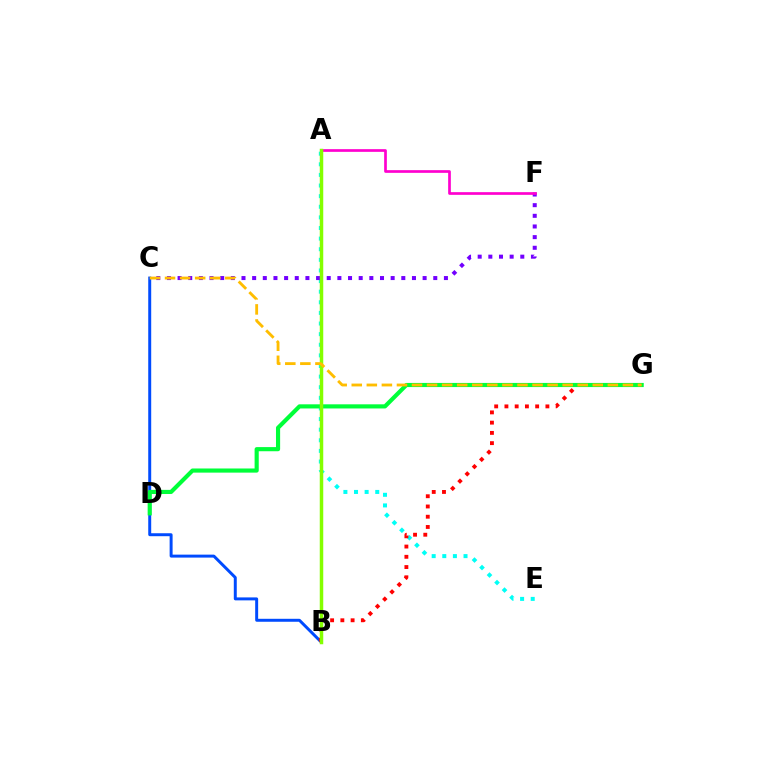{('B', 'C'): [{'color': '#004bff', 'line_style': 'solid', 'thickness': 2.14}], ('A', 'E'): [{'color': '#00fff6', 'line_style': 'dotted', 'thickness': 2.88}], ('B', 'G'): [{'color': '#ff0000', 'line_style': 'dotted', 'thickness': 2.78}], ('C', 'F'): [{'color': '#7200ff', 'line_style': 'dotted', 'thickness': 2.89}], ('A', 'F'): [{'color': '#ff00cf', 'line_style': 'solid', 'thickness': 1.94}], ('D', 'G'): [{'color': '#00ff39', 'line_style': 'solid', 'thickness': 2.98}], ('A', 'B'): [{'color': '#84ff00', 'line_style': 'solid', 'thickness': 2.52}], ('C', 'G'): [{'color': '#ffbd00', 'line_style': 'dashed', 'thickness': 2.05}]}